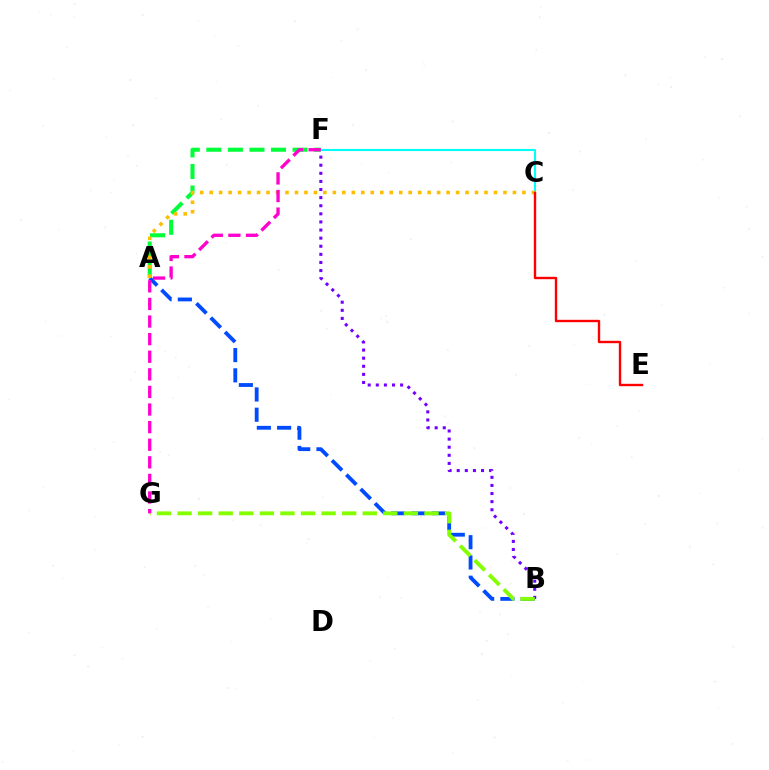{('A', 'F'): [{'color': '#00ff39', 'line_style': 'dashed', 'thickness': 2.93}], ('B', 'F'): [{'color': '#7200ff', 'line_style': 'dotted', 'thickness': 2.2}], ('C', 'F'): [{'color': '#00fff6', 'line_style': 'solid', 'thickness': 1.52}], ('A', 'B'): [{'color': '#004bff', 'line_style': 'dashed', 'thickness': 2.75}], ('A', 'C'): [{'color': '#ffbd00', 'line_style': 'dotted', 'thickness': 2.57}], ('B', 'G'): [{'color': '#84ff00', 'line_style': 'dashed', 'thickness': 2.8}], ('F', 'G'): [{'color': '#ff00cf', 'line_style': 'dashed', 'thickness': 2.39}], ('C', 'E'): [{'color': '#ff0000', 'line_style': 'solid', 'thickness': 1.72}]}